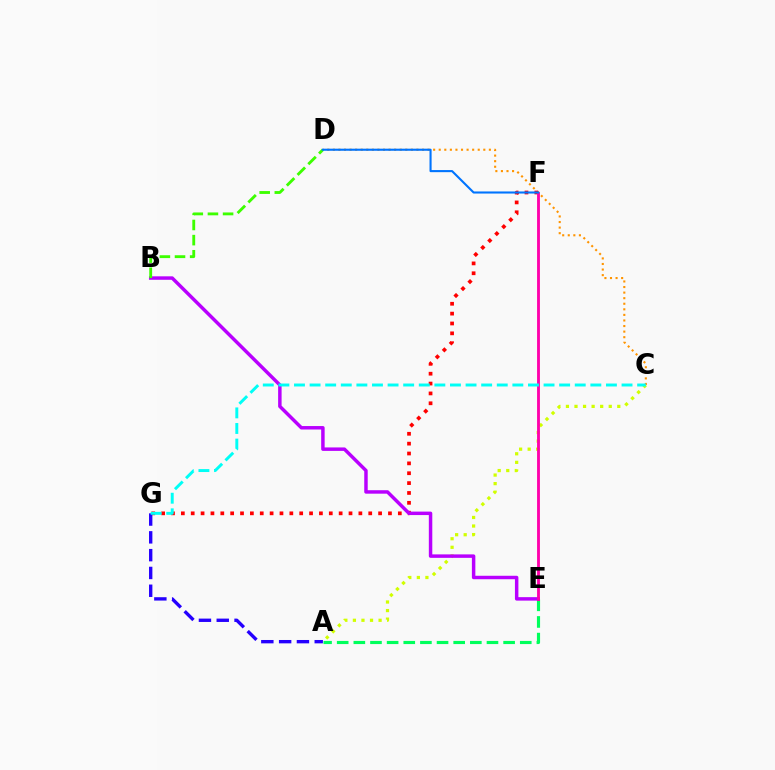{('A', 'C'): [{'color': '#d1ff00', 'line_style': 'dotted', 'thickness': 2.33}], ('C', 'D'): [{'color': '#ff9400', 'line_style': 'dotted', 'thickness': 1.51}], ('F', 'G'): [{'color': '#ff0000', 'line_style': 'dotted', 'thickness': 2.68}], ('A', 'E'): [{'color': '#00ff5c', 'line_style': 'dashed', 'thickness': 2.26}], ('B', 'E'): [{'color': '#b900ff', 'line_style': 'solid', 'thickness': 2.49}], ('E', 'F'): [{'color': '#ff00ac', 'line_style': 'solid', 'thickness': 2.05}], ('B', 'D'): [{'color': '#3dff00', 'line_style': 'dashed', 'thickness': 2.06}], ('A', 'G'): [{'color': '#2500ff', 'line_style': 'dashed', 'thickness': 2.42}], ('D', 'F'): [{'color': '#0074ff', 'line_style': 'solid', 'thickness': 1.51}], ('C', 'G'): [{'color': '#00fff6', 'line_style': 'dashed', 'thickness': 2.12}]}